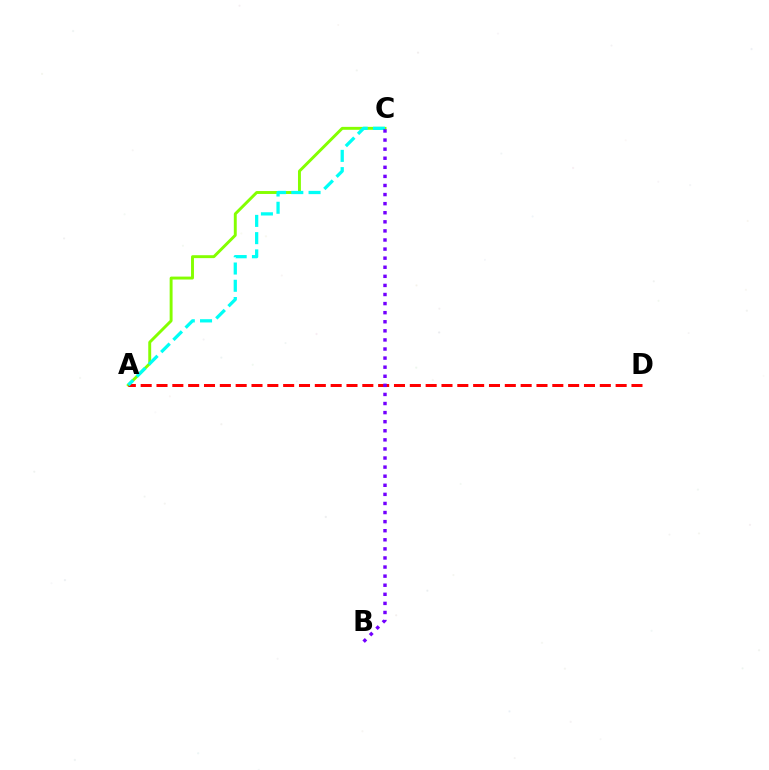{('A', 'C'): [{'color': '#84ff00', 'line_style': 'solid', 'thickness': 2.1}, {'color': '#00fff6', 'line_style': 'dashed', 'thickness': 2.34}], ('A', 'D'): [{'color': '#ff0000', 'line_style': 'dashed', 'thickness': 2.15}], ('B', 'C'): [{'color': '#7200ff', 'line_style': 'dotted', 'thickness': 2.47}]}